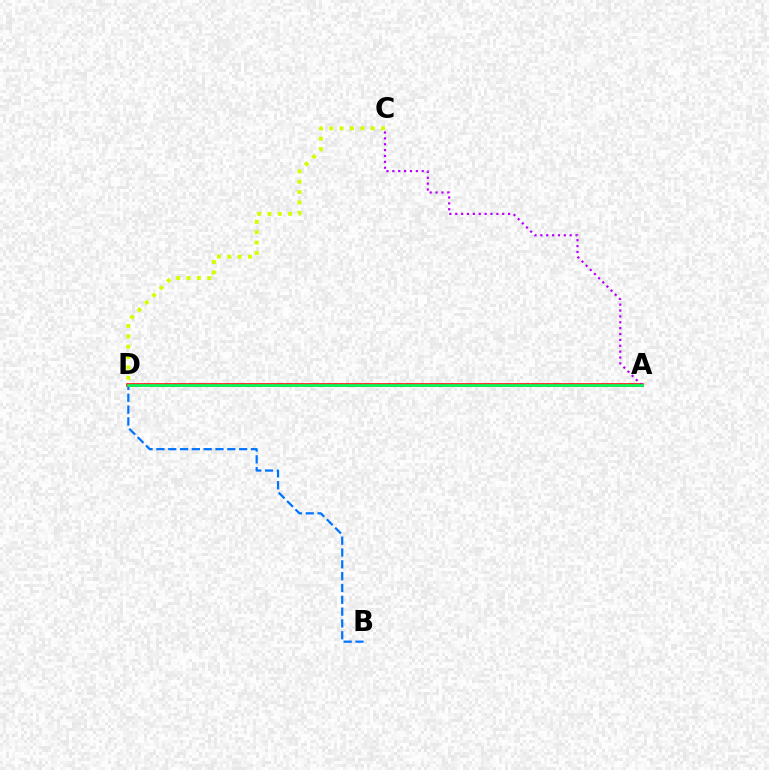{('B', 'D'): [{'color': '#0074ff', 'line_style': 'dashed', 'thickness': 1.61}], ('A', 'D'): [{'color': '#ff0000', 'line_style': 'solid', 'thickness': 2.56}, {'color': '#00ff5c', 'line_style': 'solid', 'thickness': 1.95}], ('A', 'C'): [{'color': '#b900ff', 'line_style': 'dotted', 'thickness': 1.6}], ('C', 'D'): [{'color': '#d1ff00', 'line_style': 'dotted', 'thickness': 2.82}]}